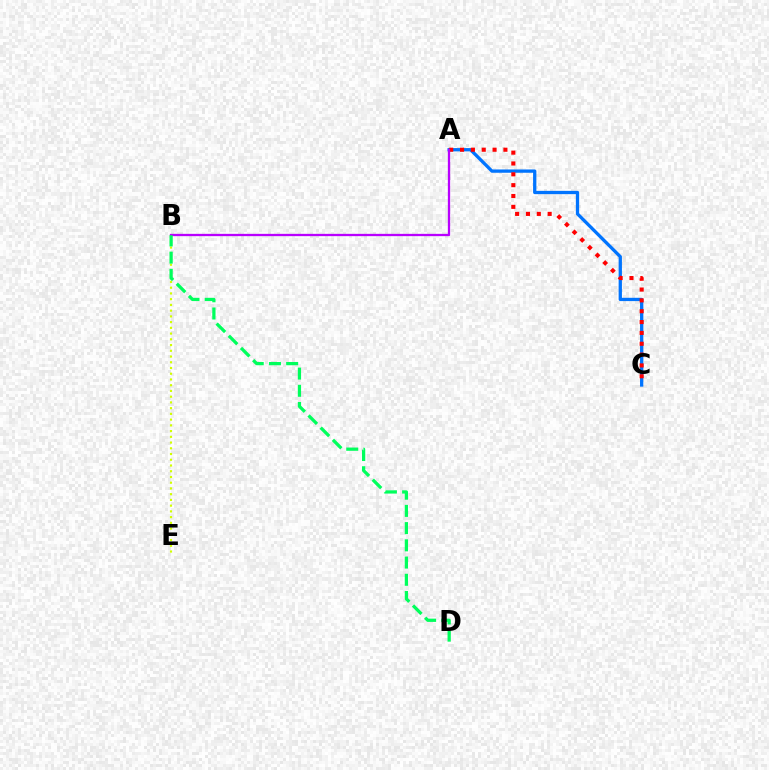{('A', 'C'): [{'color': '#0074ff', 'line_style': 'solid', 'thickness': 2.37}, {'color': '#ff0000', 'line_style': 'dotted', 'thickness': 2.95}], ('B', 'E'): [{'color': '#d1ff00', 'line_style': 'dotted', 'thickness': 1.56}], ('A', 'B'): [{'color': '#b900ff', 'line_style': 'solid', 'thickness': 1.65}], ('B', 'D'): [{'color': '#00ff5c', 'line_style': 'dashed', 'thickness': 2.34}]}